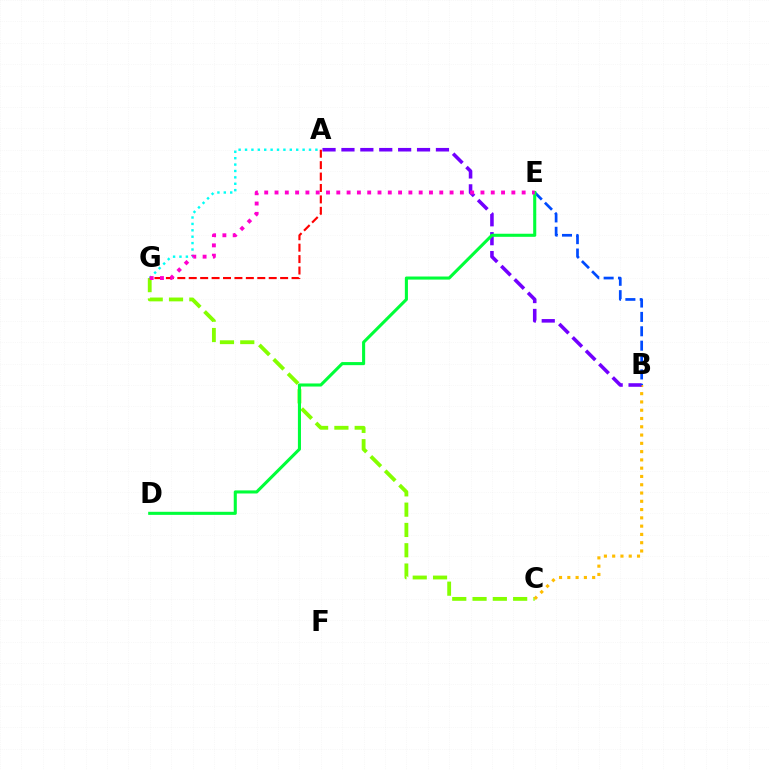{('C', 'G'): [{'color': '#84ff00', 'line_style': 'dashed', 'thickness': 2.76}], ('B', 'C'): [{'color': '#ffbd00', 'line_style': 'dotted', 'thickness': 2.25}], ('A', 'G'): [{'color': '#ff0000', 'line_style': 'dashed', 'thickness': 1.55}, {'color': '#00fff6', 'line_style': 'dotted', 'thickness': 1.74}], ('A', 'B'): [{'color': '#7200ff', 'line_style': 'dashed', 'thickness': 2.57}], ('B', 'E'): [{'color': '#004bff', 'line_style': 'dashed', 'thickness': 1.95}], ('D', 'E'): [{'color': '#00ff39', 'line_style': 'solid', 'thickness': 2.22}], ('E', 'G'): [{'color': '#ff00cf', 'line_style': 'dotted', 'thickness': 2.8}]}